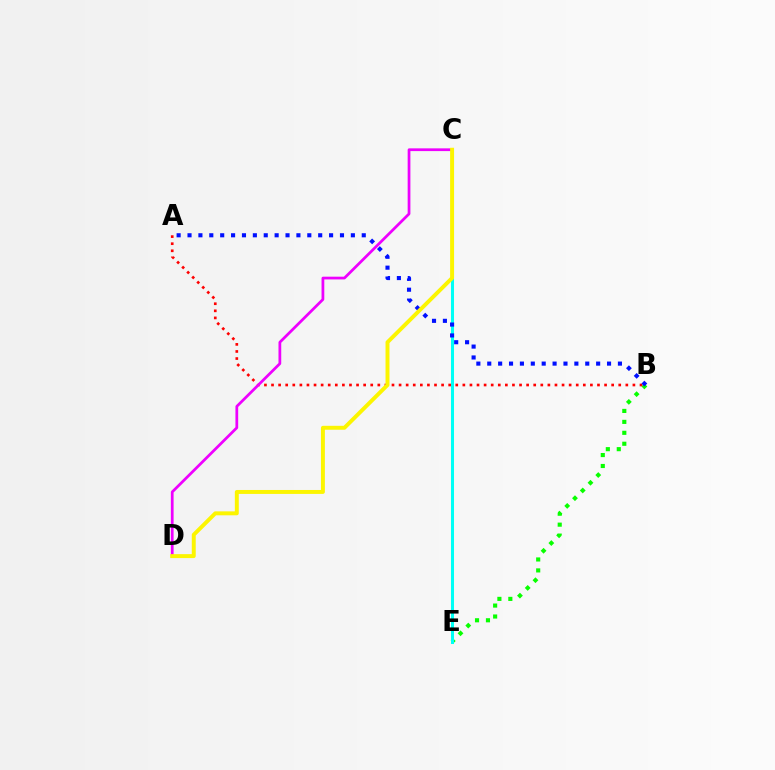{('B', 'E'): [{'color': '#08ff00', 'line_style': 'dotted', 'thickness': 2.97}], ('C', 'E'): [{'color': '#00fff6', 'line_style': 'solid', 'thickness': 2.18}], ('A', 'B'): [{'color': '#ff0000', 'line_style': 'dotted', 'thickness': 1.93}, {'color': '#0010ff', 'line_style': 'dotted', 'thickness': 2.96}], ('C', 'D'): [{'color': '#ee00ff', 'line_style': 'solid', 'thickness': 1.98}, {'color': '#fcf500', 'line_style': 'solid', 'thickness': 2.84}]}